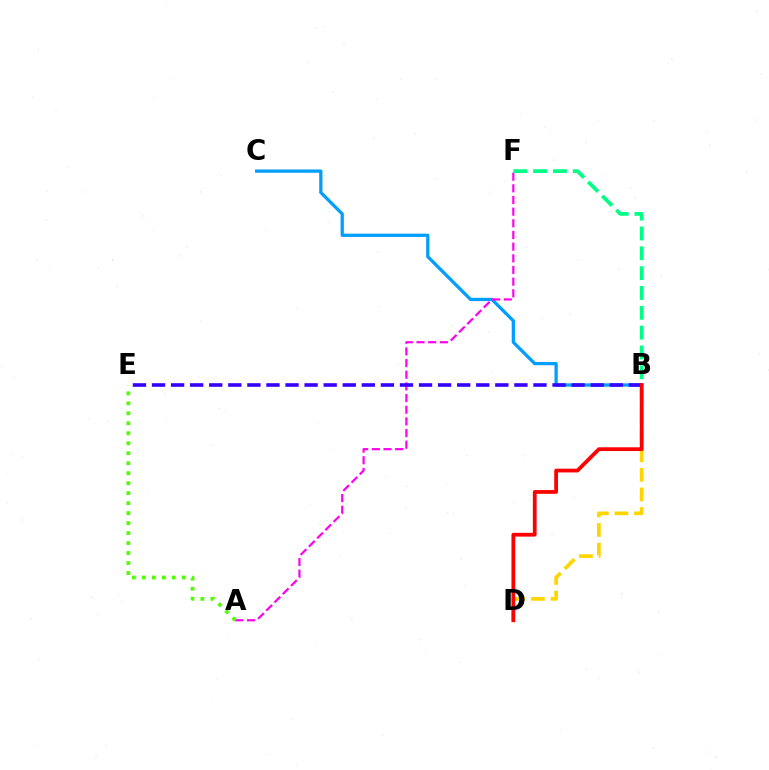{('B', 'C'): [{'color': '#009eff', 'line_style': 'solid', 'thickness': 2.35}], ('A', 'F'): [{'color': '#ff00ed', 'line_style': 'dashed', 'thickness': 1.58}], ('A', 'E'): [{'color': '#4fff00', 'line_style': 'dotted', 'thickness': 2.71}], ('B', 'F'): [{'color': '#00ff86', 'line_style': 'dashed', 'thickness': 2.69}], ('B', 'D'): [{'color': '#ffd500', 'line_style': 'dashed', 'thickness': 2.66}, {'color': '#ff0000', 'line_style': 'solid', 'thickness': 2.71}], ('B', 'E'): [{'color': '#3700ff', 'line_style': 'dashed', 'thickness': 2.59}]}